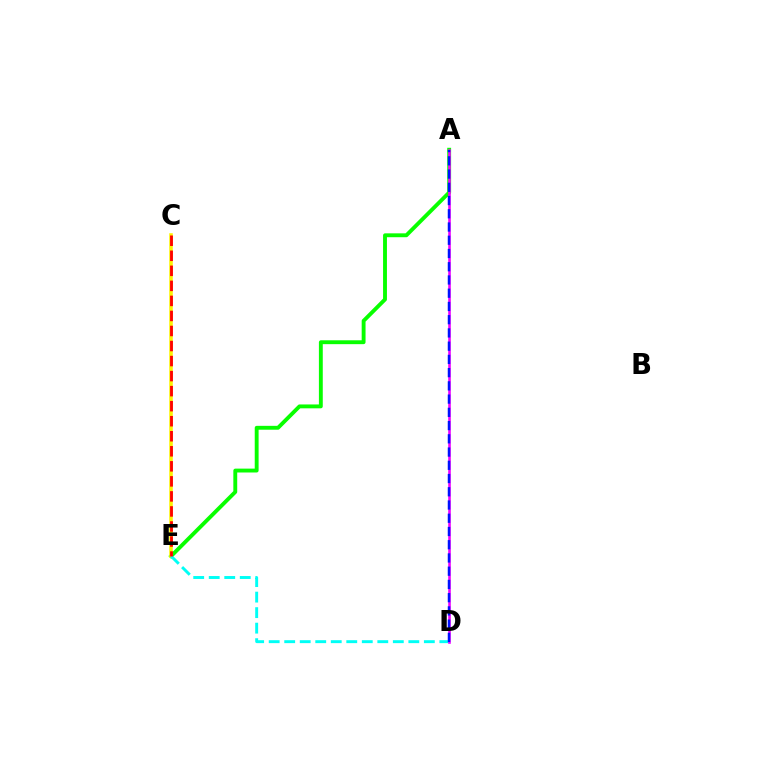{('A', 'E'): [{'color': '#08ff00', 'line_style': 'solid', 'thickness': 2.79}], ('C', 'E'): [{'color': '#fcf500', 'line_style': 'solid', 'thickness': 2.56}, {'color': '#ff0000', 'line_style': 'dashed', 'thickness': 2.04}], ('D', 'E'): [{'color': '#00fff6', 'line_style': 'dashed', 'thickness': 2.11}], ('A', 'D'): [{'color': '#ee00ff', 'line_style': 'solid', 'thickness': 1.87}, {'color': '#0010ff', 'line_style': 'dashed', 'thickness': 1.8}]}